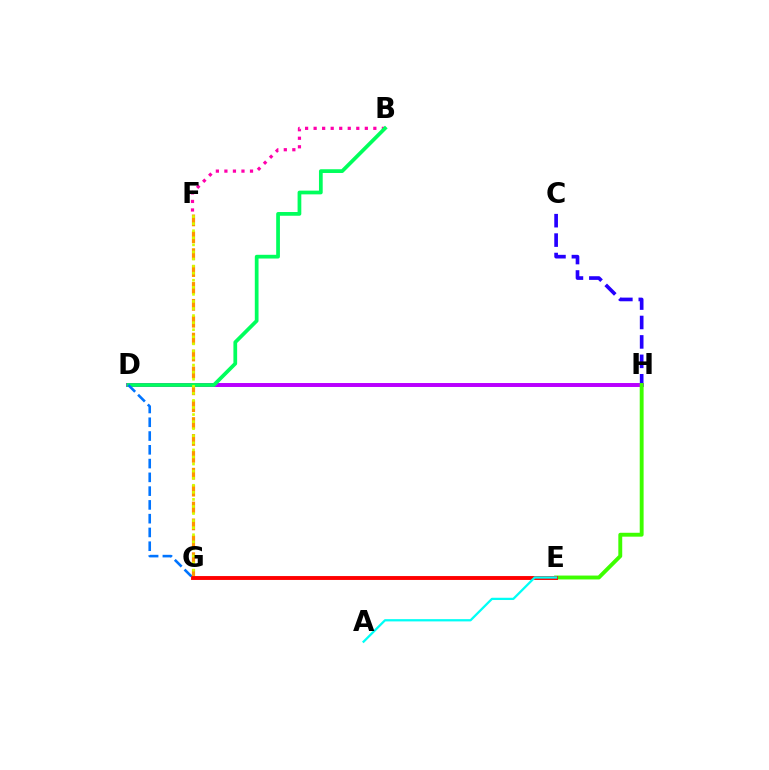{('C', 'H'): [{'color': '#2500ff', 'line_style': 'dashed', 'thickness': 2.64}], ('D', 'H'): [{'color': '#b900ff', 'line_style': 'solid', 'thickness': 2.85}], ('B', 'F'): [{'color': '#ff00ac', 'line_style': 'dotted', 'thickness': 2.32}], ('E', 'H'): [{'color': '#3dff00', 'line_style': 'solid', 'thickness': 2.8}], ('F', 'G'): [{'color': '#ff9400', 'line_style': 'dashed', 'thickness': 2.29}, {'color': '#d1ff00', 'line_style': 'dotted', 'thickness': 1.92}], ('B', 'D'): [{'color': '#00ff5c', 'line_style': 'solid', 'thickness': 2.69}], ('E', 'G'): [{'color': '#ff0000', 'line_style': 'solid', 'thickness': 2.8}], ('A', 'E'): [{'color': '#00fff6', 'line_style': 'solid', 'thickness': 1.63}], ('D', 'G'): [{'color': '#0074ff', 'line_style': 'dashed', 'thickness': 1.87}]}